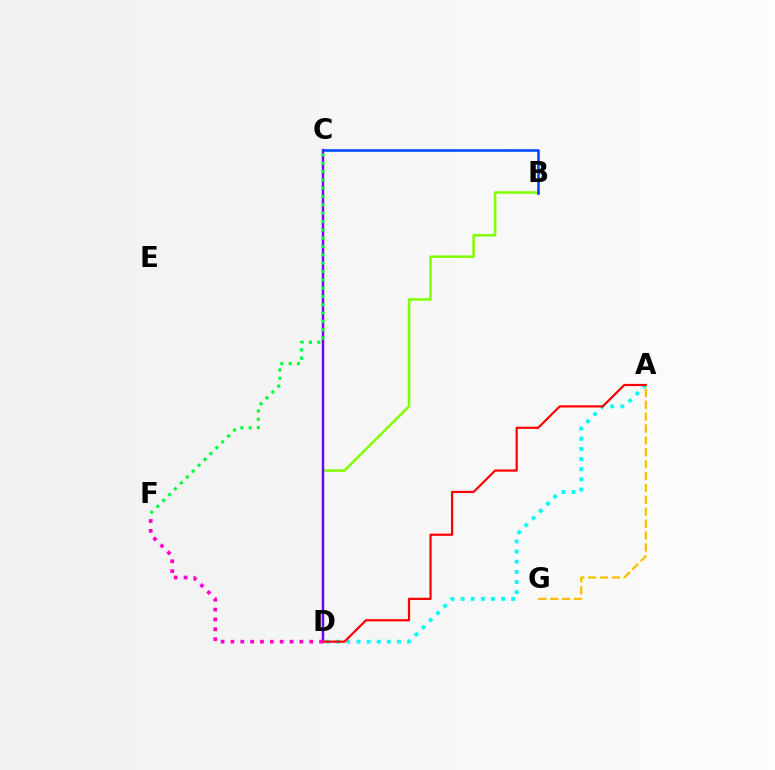{('A', 'D'): [{'color': '#00fff6', 'line_style': 'dotted', 'thickness': 2.76}, {'color': '#ff0000', 'line_style': 'solid', 'thickness': 1.6}], ('B', 'D'): [{'color': '#84ff00', 'line_style': 'solid', 'thickness': 1.83}], ('C', 'D'): [{'color': '#7200ff', 'line_style': 'solid', 'thickness': 1.75}], ('B', 'C'): [{'color': '#004bff', 'line_style': 'solid', 'thickness': 1.88}], ('C', 'F'): [{'color': '#00ff39', 'line_style': 'dotted', 'thickness': 2.26}], ('A', 'G'): [{'color': '#ffbd00', 'line_style': 'dashed', 'thickness': 1.61}], ('D', 'F'): [{'color': '#ff00cf', 'line_style': 'dotted', 'thickness': 2.68}]}